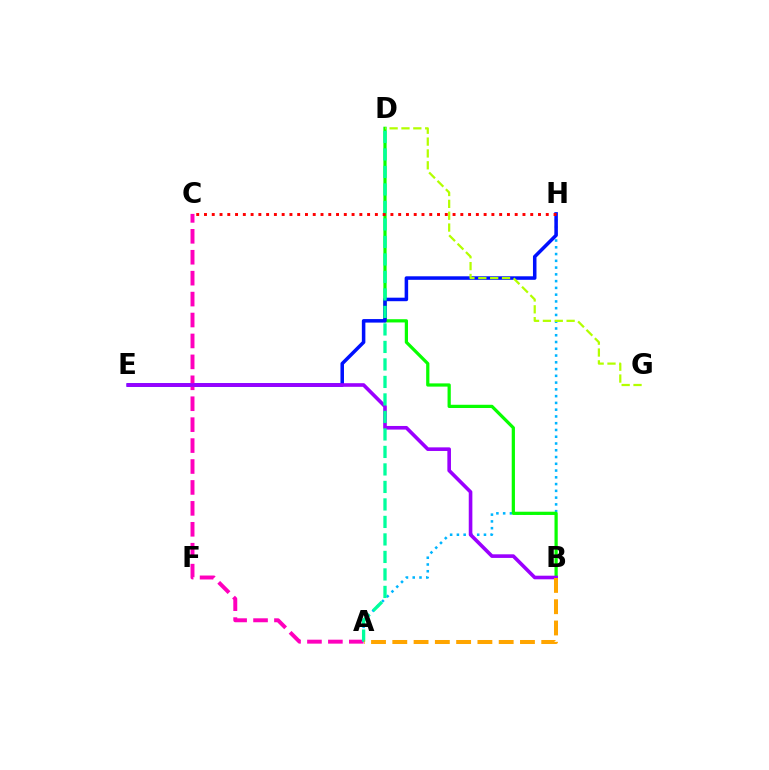{('A', 'H'): [{'color': '#00b5ff', 'line_style': 'dotted', 'thickness': 1.84}], ('B', 'D'): [{'color': '#08ff00', 'line_style': 'solid', 'thickness': 2.33}], ('E', 'H'): [{'color': '#0010ff', 'line_style': 'solid', 'thickness': 2.54}], ('A', 'C'): [{'color': '#ff00bd', 'line_style': 'dashed', 'thickness': 2.84}], ('D', 'G'): [{'color': '#b3ff00', 'line_style': 'dashed', 'thickness': 1.61}], ('B', 'E'): [{'color': '#9b00ff', 'line_style': 'solid', 'thickness': 2.6}], ('C', 'H'): [{'color': '#ff0000', 'line_style': 'dotted', 'thickness': 2.11}], ('A', 'D'): [{'color': '#00ff9d', 'line_style': 'dashed', 'thickness': 2.38}], ('A', 'B'): [{'color': '#ffa500', 'line_style': 'dashed', 'thickness': 2.89}]}